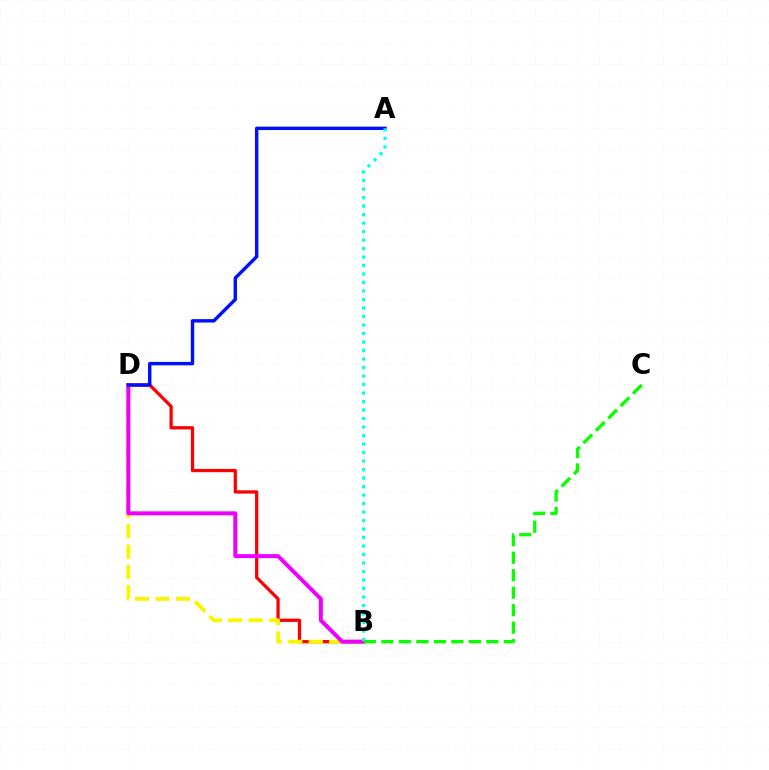{('B', 'D'): [{'color': '#ff0000', 'line_style': 'solid', 'thickness': 2.35}, {'color': '#fcf500', 'line_style': 'dashed', 'thickness': 2.77}, {'color': '#ee00ff', 'line_style': 'solid', 'thickness': 2.87}], ('A', 'D'): [{'color': '#0010ff', 'line_style': 'solid', 'thickness': 2.46}], ('A', 'B'): [{'color': '#00fff6', 'line_style': 'dotted', 'thickness': 2.31}], ('B', 'C'): [{'color': '#08ff00', 'line_style': 'dashed', 'thickness': 2.38}]}